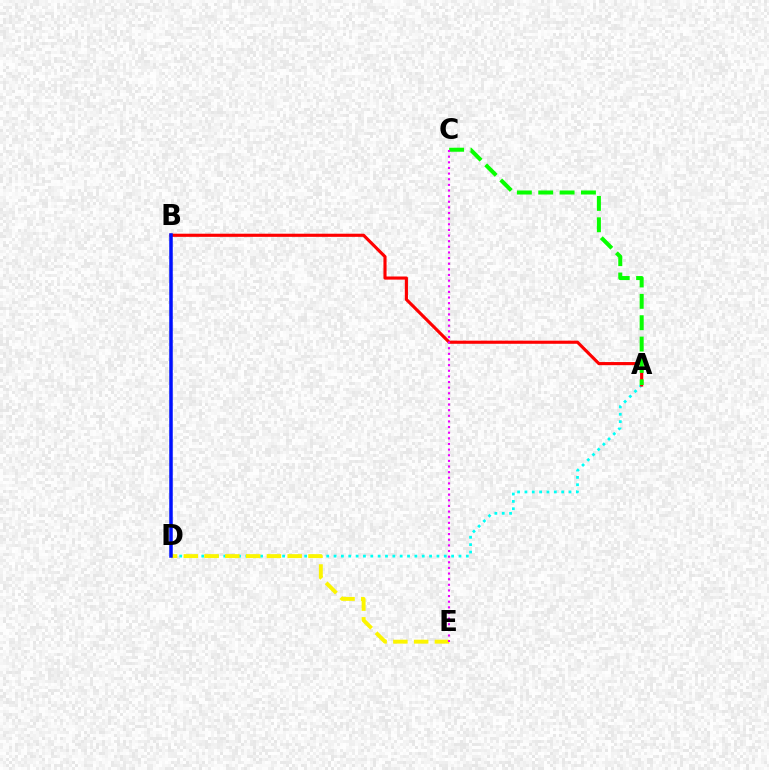{('A', 'D'): [{'color': '#00fff6', 'line_style': 'dotted', 'thickness': 2.0}], ('A', 'B'): [{'color': '#ff0000', 'line_style': 'solid', 'thickness': 2.25}], ('D', 'E'): [{'color': '#fcf500', 'line_style': 'dashed', 'thickness': 2.82}], ('A', 'C'): [{'color': '#08ff00', 'line_style': 'dashed', 'thickness': 2.9}], ('C', 'E'): [{'color': '#ee00ff', 'line_style': 'dotted', 'thickness': 1.53}], ('B', 'D'): [{'color': '#0010ff', 'line_style': 'solid', 'thickness': 2.52}]}